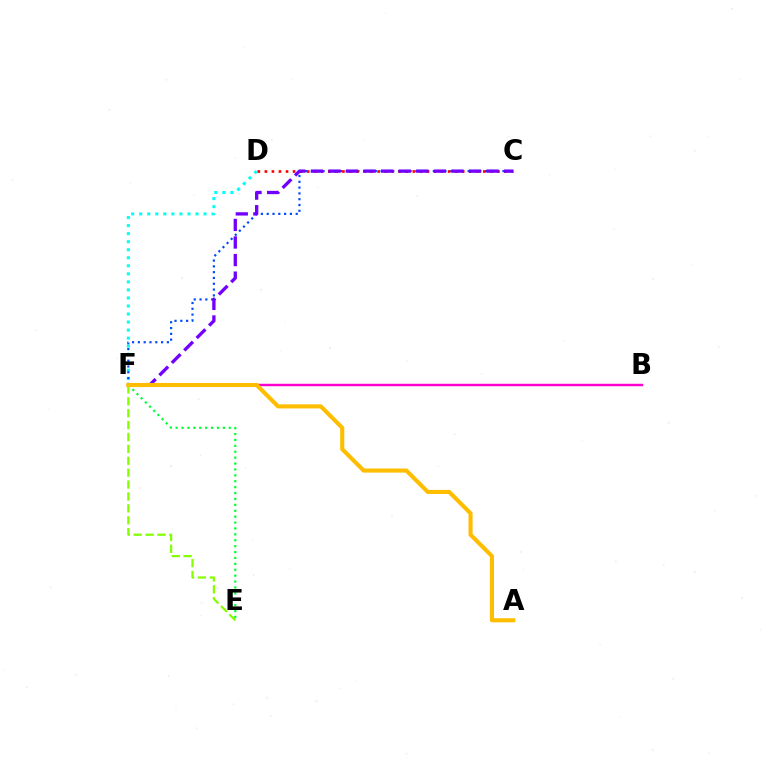{('D', 'F'): [{'color': '#00fff6', 'line_style': 'dotted', 'thickness': 2.18}], ('C', 'F'): [{'color': '#004bff', 'line_style': 'dotted', 'thickness': 1.58}, {'color': '#7200ff', 'line_style': 'dashed', 'thickness': 2.39}], ('C', 'D'): [{'color': '#ff0000', 'line_style': 'dotted', 'thickness': 1.91}], ('E', 'F'): [{'color': '#00ff39', 'line_style': 'dotted', 'thickness': 1.6}, {'color': '#84ff00', 'line_style': 'dashed', 'thickness': 1.62}], ('B', 'F'): [{'color': '#ff00cf', 'line_style': 'solid', 'thickness': 1.76}], ('A', 'F'): [{'color': '#ffbd00', 'line_style': 'solid', 'thickness': 2.95}]}